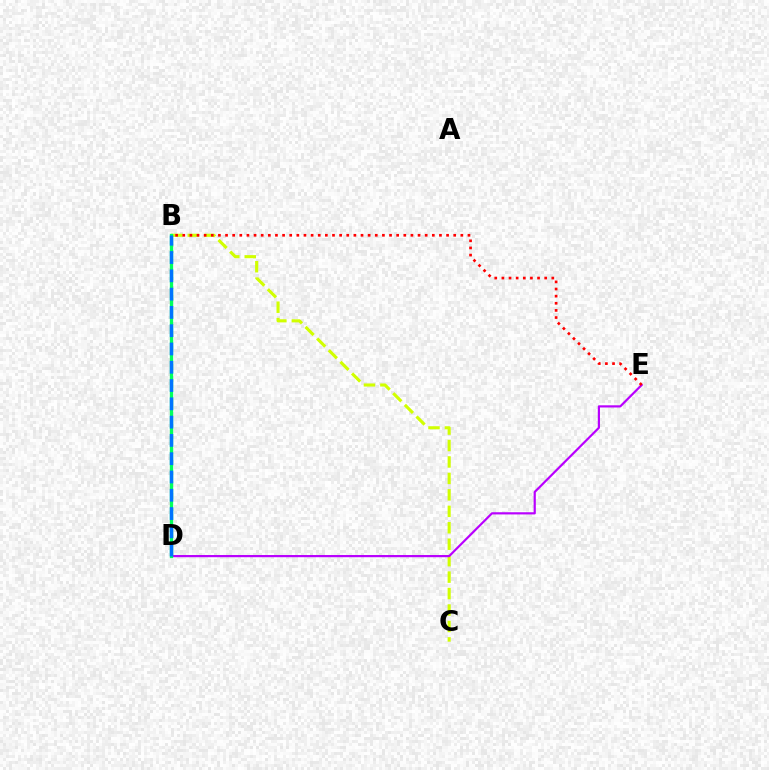{('B', 'C'): [{'color': '#d1ff00', 'line_style': 'dashed', 'thickness': 2.23}], ('D', 'E'): [{'color': '#b900ff', 'line_style': 'solid', 'thickness': 1.58}], ('B', 'D'): [{'color': '#00ff5c', 'line_style': 'solid', 'thickness': 2.39}, {'color': '#0074ff', 'line_style': 'dashed', 'thickness': 2.48}], ('B', 'E'): [{'color': '#ff0000', 'line_style': 'dotted', 'thickness': 1.94}]}